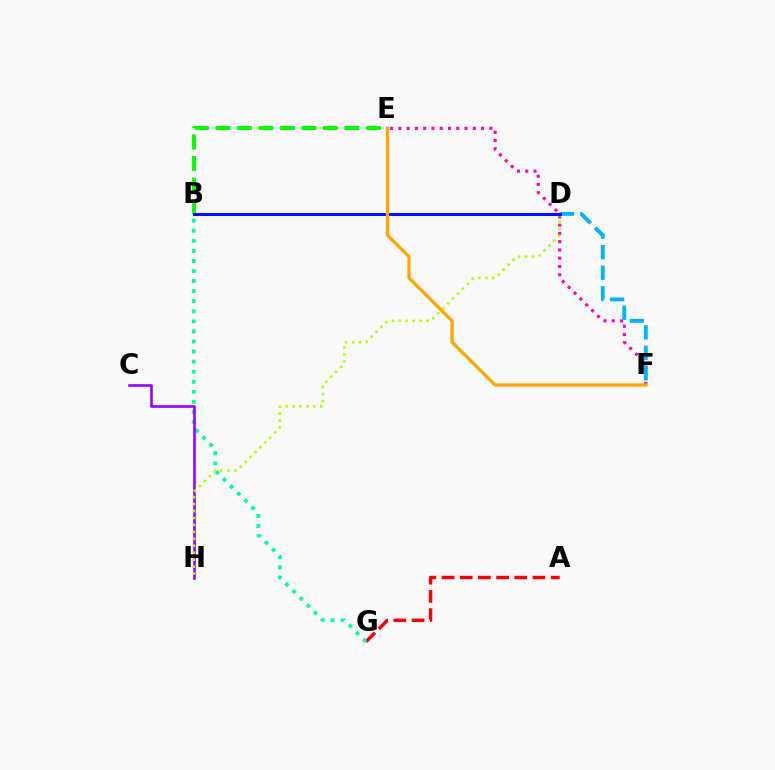{('A', 'G'): [{'color': '#ff0000', 'line_style': 'dashed', 'thickness': 2.47}], ('E', 'F'): [{'color': '#ff00bd', 'line_style': 'dotted', 'thickness': 2.25}, {'color': '#ffa500', 'line_style': 'solid', 'thickness': 2.35}], ('B', 'G'): [{'color': '#00ff9d', 'line_style': 'dotted', 'thickness': 2.74}], ('C', 'H'): [{'color': '#9b00ff', 'line_style': 'solid', 'thickness': 1.89}], ('D', 'F'): [{'color': '#00b5ff', 'line_style': 'dashed', 'thickness': 2.79}], ('B', 'E'): [{'color': '#08ff00', 'line_style': 'dashed', 'thickness': 2.92}], ('D', 'H'): [{'color': '#b3ff00', 'line_style': 'dotted', 'thickness': 1.89}], ('B', 'D'): [{'color': '#0010ff', 'line_style': 'solid', 'thickness': 2.19}]}